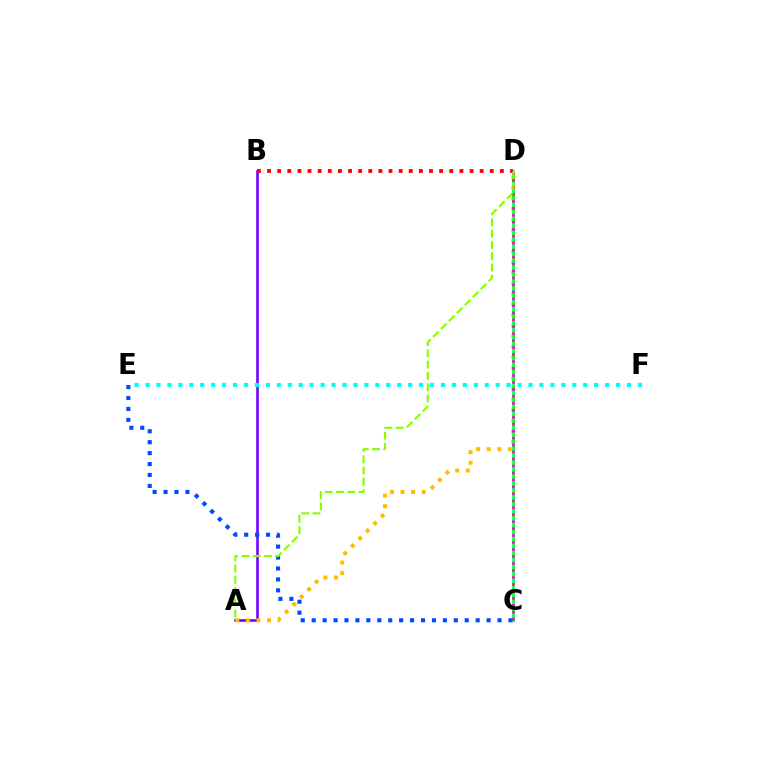{('A', 'B'): [{'color': '#7200ff', 'line_style': 'solid', 'thickness': 1.86}], ('A', 'D'): [{'color': '#ffbd00', 'line_style': 'dotted', 'thickness': 2.88}, {'color': '#84ff00', 'line_style': 'dashed', 'thickness': 1.53}], ('C', 'D'): [{'color': '#00ff39', 'line_style': 'solid', 'thickness': 1.91}, {'color': '#ff00cf', 'line_style': 'dotted', 'thickness': 1.89}], ('C', 'E'): [{'color': '#004bff', 'line_style': 'dotted', 'thickness': 2.97}], ('B', 'D'): [{'color': '#ff0000', 'line_style': 'dotted', 'thickness': 2.75}], ('E', 'F'): [{'color': '#00fff6', 'line_style': 'dotted', 'thickness': 2.97}]}